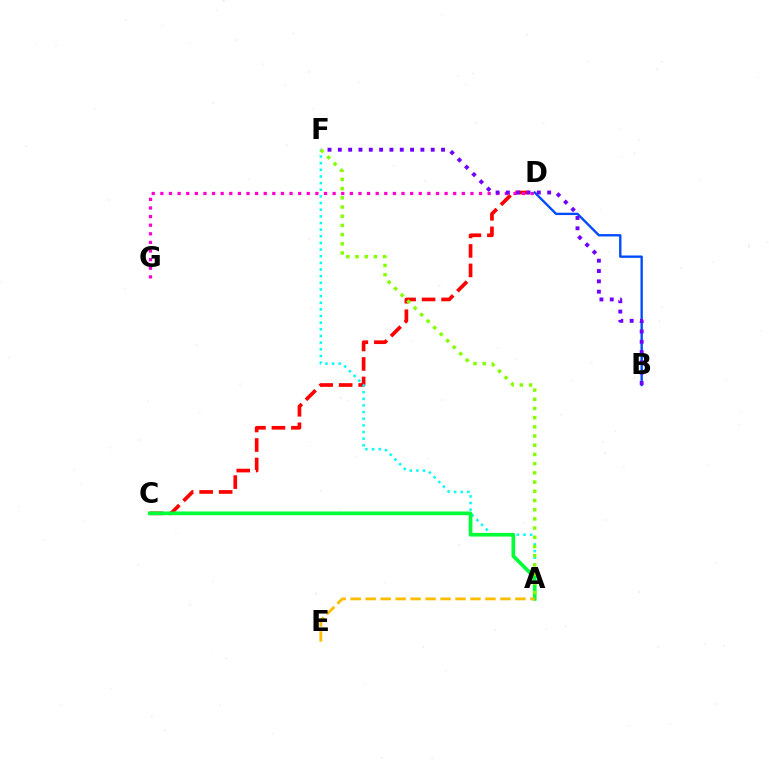{('C', 'D'): [{'color': '#ff0000', 'line_style': 'dashed', 'thickness': 2.65}], ('D', 'G'): [{'color': '#ff00cf', 'line_style': 'dotted', 'thickness': 2.34}], ('B', 'D'): [{'color': '#004bff', 'line_style': 'solid', 'thickness': 1.7}], ('A', 'F'): [{'color': '#00fff6', 'line_style': 'dotted', 'thickness': 1.81}, {'color': '#84ff00', 'line_style': 'dotted', 'thickness': 2.5}], ('A', 'C'): [{'color': '#00ff39', 'line_style': 'solid', 'thickness': 2.66}], ('B', 'F'): [{'color': '#7200ff', 'line_style': 'dotted', 'thickness': 2.8}], ('A', 'E'): [{'color': '#ffbd00', 'line_style': 'dashed', 'thickness': 2.03}]}